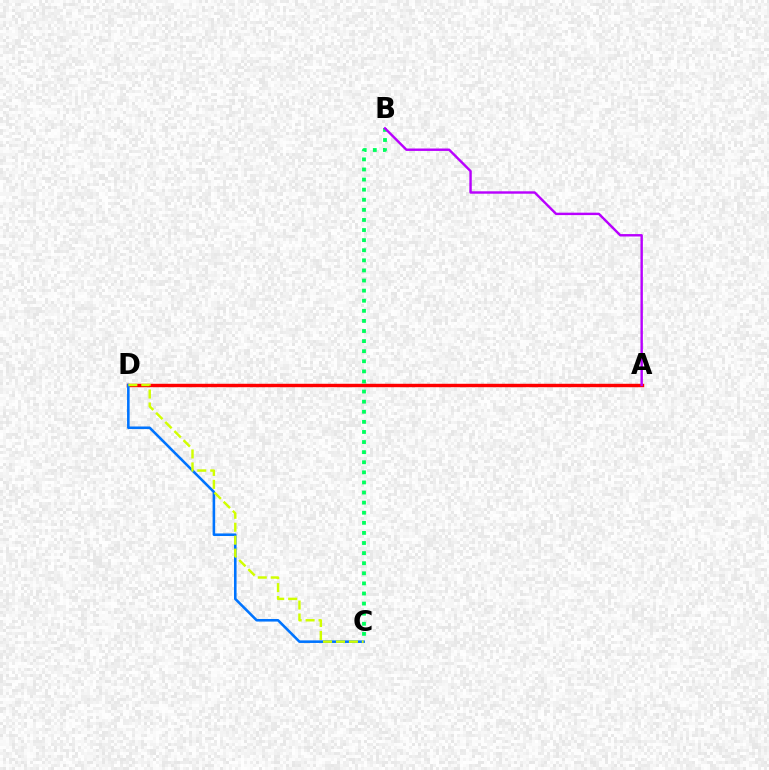{('A', 'D'): [{'color': '#ff0000', 'line_style': 'solid', 'thickness': 2.47}], ('C', 'D'): [{'color': '#0074ff', 'line_style': 'solid', 'thickness': 1.85}, {'color': '#d1ff00', 'line_style': 'dashed', 'thickness': 1.76}], ('B', 'C'): [{'color': '#00ff5c', 'line_style': 'dotted', 'thickness': 2.74}], ('A', 'B'): [{'color': '#b900ff', 'line_style': 'solid', 'thickness': 1.74}]}